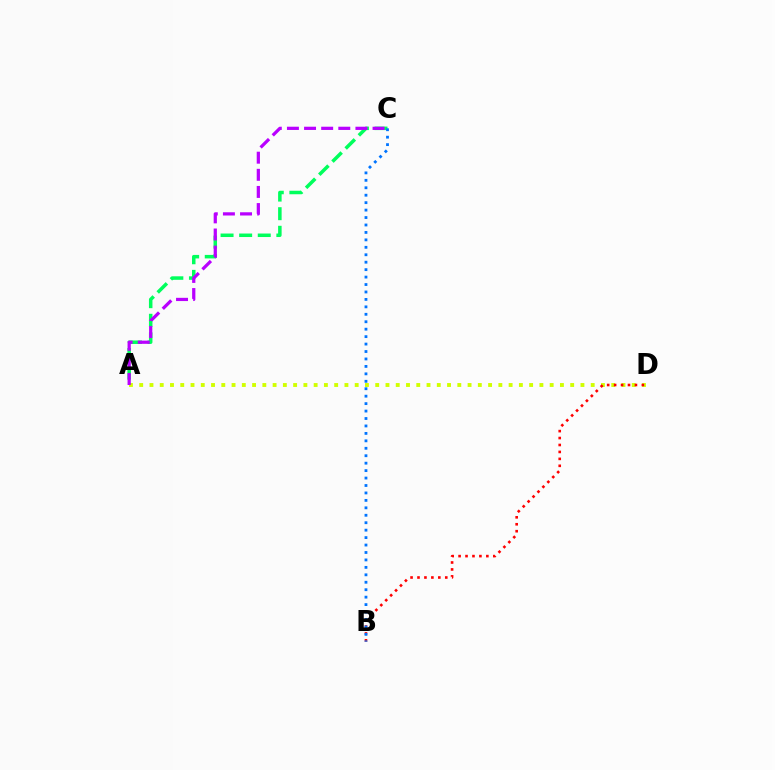{('A', 'C'): [{'color': '#00ff5c', 'line_style': 'dashed', 'thickness': 2.53}, {'color': '#b900ff', 'line_style': 'dashed', 'thickness': 2.33}], ('A', 'D'): [{'color': '#d1ff00', 'line_style': 'dotted', 'thickness': 2.79}], ('B', 'D'): [{'color': '#ff0000', 'line_style': 'dotted', 'thickness': 1.89}], ('B', 'C'): [{'color': '#0074ff', 'line_style': 'dotted', 'thickness': 2.02}]}